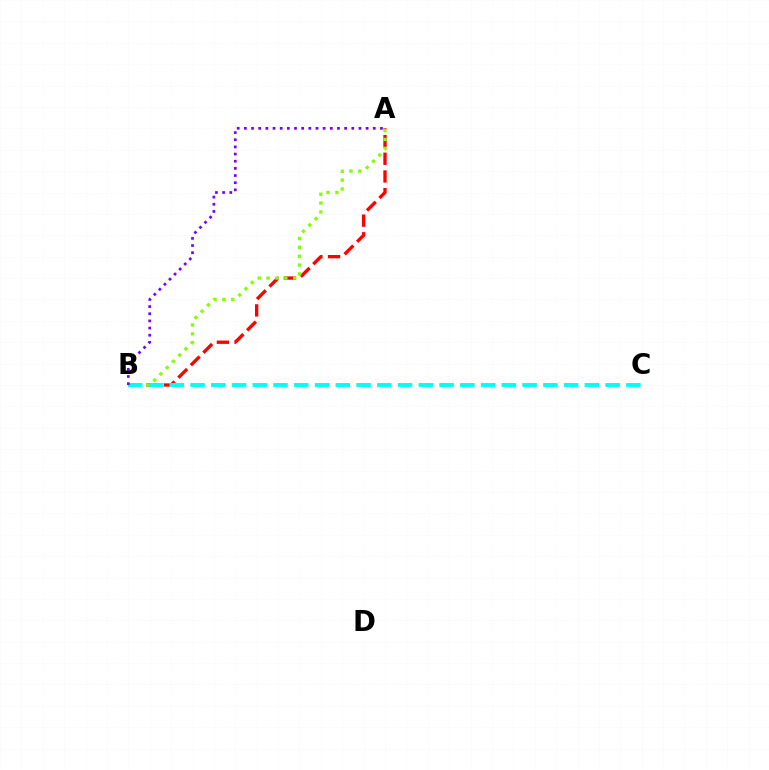{('A', 'B'): [{'color': '#ff0000', 'line_style': 'dashed', 'thickness': 2.4}, {'color': '#84ff00', 'line_style': 'dotted', 'thickness': 2.41}, {'color': '#7200ff', 'line_style': 'dotted', 'thickness': 1.95}], ('B', 'C'): [{'color': '#00fff6', 'line_style': 'dashed', 'thickness': 2.82}]}